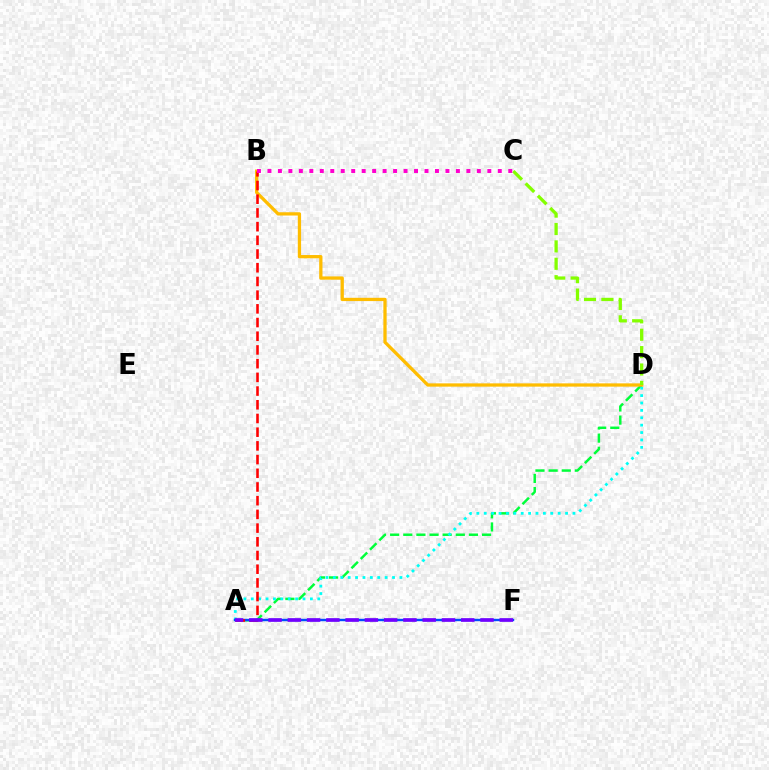{('A', 'D'): [{'color': '#00ff39', 'line_style': 'dashed', 'thickness': 1.78}, {'color': '#00fff6', 'line_style': 'dotted', 'thickness': 2.01}], ('A', 'F'): [{'color': '#004bff', 'line_style': 'solid', 'thickness': 1.73}, {'color': '#7200ff', 'line_style': 'dashed', 'thickness': 2.62}], ('B', 'D'): [{'color': '#ffbd00', 'line_style': 'solid', 'thickness': 2.36}], ('A', 'B'): [{'color': '#ff0000', 'line_style': 'dashed', 'thickness': 1.86}], ('C', 'D'): [{'color': '#84ff00', 'line_style': 'dashed', 'thickness': 2.36}], ('B', 'C'): [{'color': '#ff00cf', 'line_style': 'dotted', 'thickness': 2.84}]}